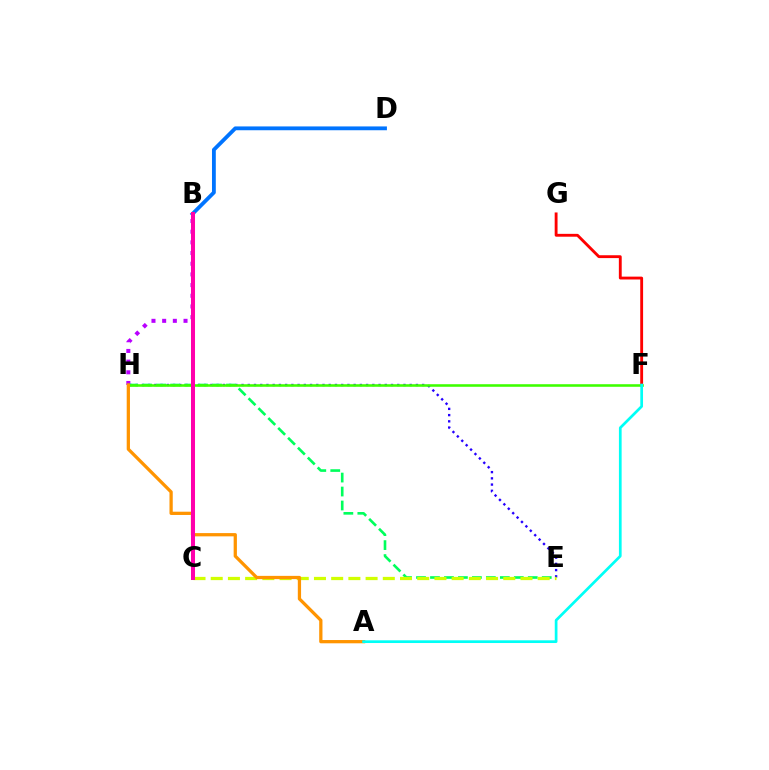{('B', 'D'): [{'color': '#0074ff', 'line_style': 'solid', 'thickness': 2.75}], ('F', 'G'): [{'color': '#ff0000', 'line_style': 'solid', 'thickness': 2.06}], ('B', 'H'): [{'color': '#b900ff', 'line_style': 'dotted', 'thickness': 2.9}], ('E', 'H'): [{'color': '#2500ff', 'line_style': 'dotted', 'thickness': 1.69}, {'color': '#00ff5c', 'line_style': 'dashed', 'thickness': 1.9}], ('F', 'H'): [{'color': '#3dff00', 'line_style': 'solid', 'thickness': 1.85}], ('C', 'E'): [{'color': '#d1ff00', 'line_style': 'dashed', 'thickness': 2.34}], ('A', 'H'): [{'color': '#ff9400', 'line_style': 'solid', 'thickness': 2.35}], ('B', 'C'): [{'color': '#ff00ac', 'line_style': 'solid', 'thickness': 2.9}], ('A', 'F'): [{'color': '#00fff6', 'line_style': 'solid', 'thickness': 1.95}]}